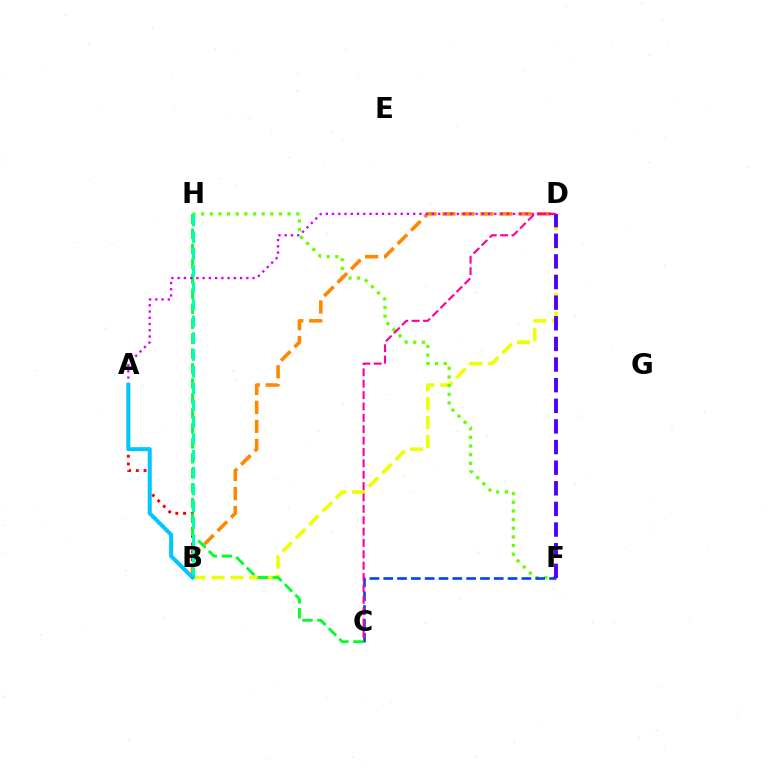{('B', 'D'): [{'color': '#eeff00', 'line_style': 'dashed', 'thickness': 2.56}, {'color': '#ff8800', 'line_style': 'dashed', 'thickness': 2.58}], ('F', 'H'): [{'color': '#66ff00', 'line_style': 'dotted', 'thickness': 2.35}], ('C', 'F'): [{'color': '#003fff', 'line_style': 'dashed', 'thickness': 1.88}], ('A', 'B'): [{'color': '#ff0000', 'line_style': 'dotted', 'thickness': 2.11}, {'color': '#00c7ff', 'line_style': 'solid', 'thickness': 2.9}], ('C', 'H'): [{'color': '#00ff27', 'line_style': 'dashed', 'thickness': 2.03}], ('B', 'H'): [{'color': '#00ffaf', 'line_style': 'dashed', 'thickness': 2.29}], ('D', 'F'): [{'color': '#4f00ff', 'line_style': 'dashed', 'thickness': 2.8}], ('A', 'D'): [{'color': '#d600ff', 'line_style': 'dotted', 'thickness': 1.7}], ('C', 'D'): [{'color': '#ff00a0', 'line_style': 'dashed', 'thickness': 1.55}]}